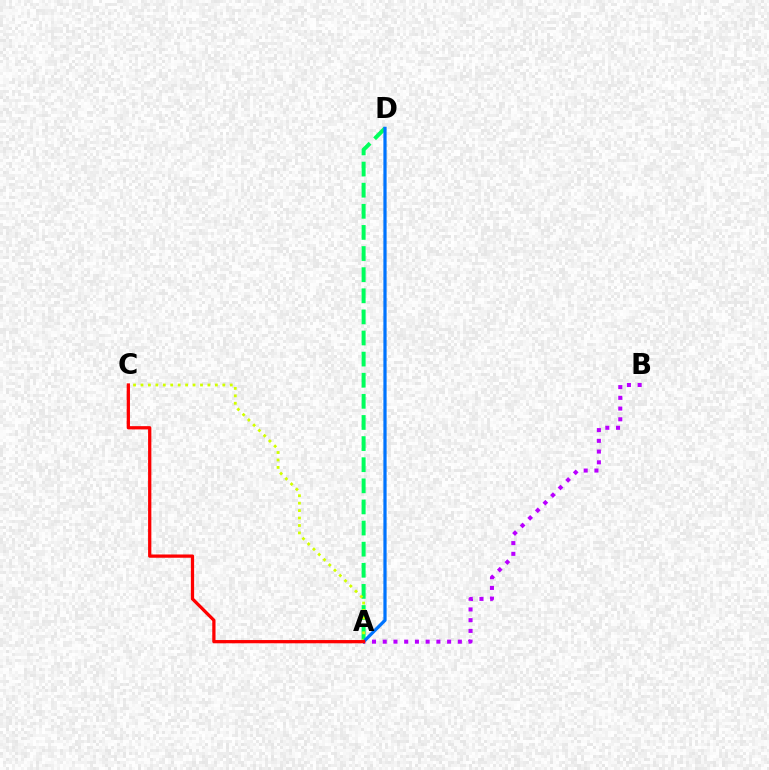{('A', 'D'): [{'color': '#00ff5c', 'line_style': 'dashed', 'thickness': 2.87}, {'color': '#0074ff', 'line_style': 'solid', 'thickness': 2.32}], ('A', 'B'): [{'color': '#b900ff', 'line_style': 'dotted', 'thickness': 2.92}], ('A', 'C'): [{'color': '#d1ff00', 'line_style': 'dotted', 'thickness': 2.02}, {'color': '#ff0000', 'line_style': 'solid', 'thickness': 2.35}]}